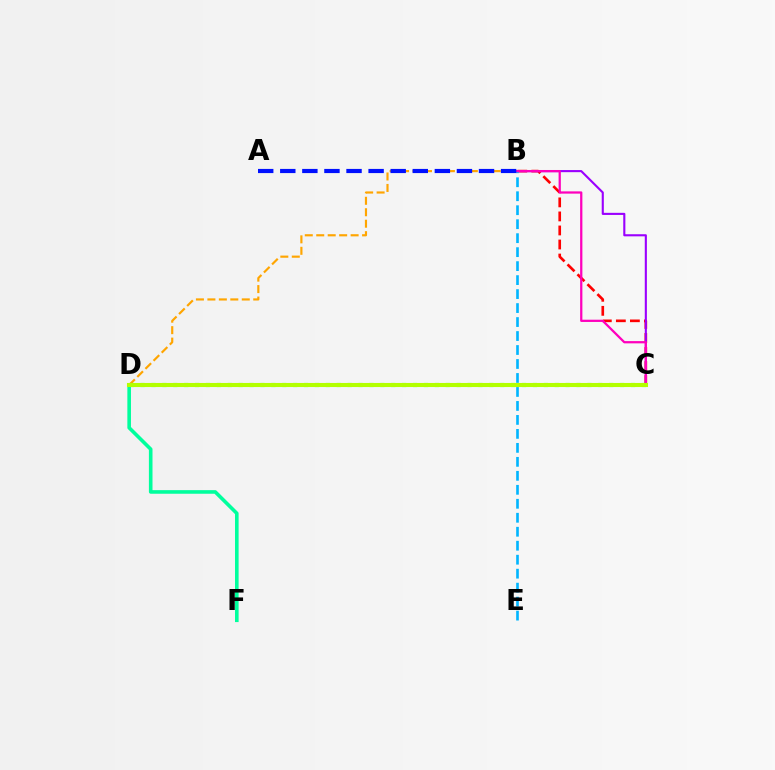{('B', 'C'): [{'color': '#ff0000', 'line_style': 'dashed', 'thickness': 1.91}, {'color': '#9b00ff', 'line_style': 'solid', 'thickness': 1.52}, {'color': '#ff00bd', 'line_style': 'solid', 'thickness': 1.62}], ('B', 'D'): [{'color': '#ffa500', 'line_style': 'dashed', 'thickness': 1.56}], ('B', 'E'): [{'color': '#00b5ff', 'line_style': 'dashed', 'thickness': 1.9}], ('D', 'F'): [{'color': '#00ff9d', 'line_style': 'solid', 'thickness': 2.59}], ('C', 'D'): [{'color': '#08ff00', 'line_style': 'dotted', 'thickness': 2.96}, {'color': '#b3ff00', 'line_style': 'solid', 'thickness': 2.93}], ('A', 'B'): [{'color': '#0010ff', 'line_style': 'dashed', 'thickness': 3.0}]}